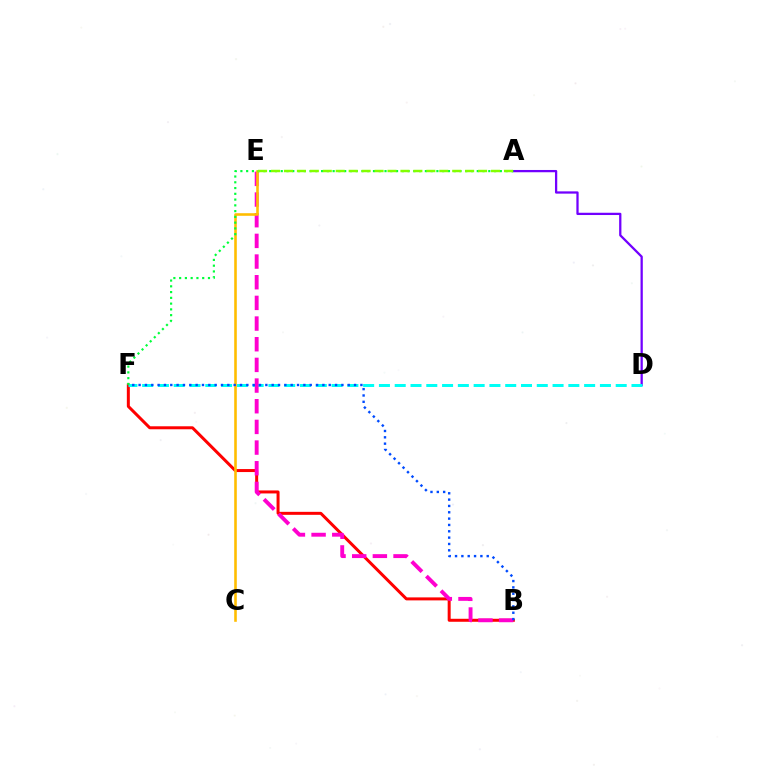{('A', 'D'): [{'color': '#7200ff', 'line_style': 'solid', 'thickness': 1.64}], ('B', 'F'): [{'color': '#ff0000', 'line_style': 'solid', 'thickness': 2.16}, {'color': '#004bff', 'line_style': 'dotted', 'thickness': 1.72}], ('D', 'F'): [{'color': '#00fff6', 'line_style': 'dashed', 'thickness': 2.14}], ('B', 'E'): [{'color': '#ff00cf', 'line_style': 'dashed', 'thickness': 2.81}], ('C', 'E'): [{'color': '#ffbd00', 'line_style': 'solid', 'thickness': 1.87}], ('A', 'F'): [{'color': '#00ff39', 'line_style': 'dotted', 'thickness': 1.57}], ('A', 'E'): [{'color': '#84ff00', 'line_style': 'dashed', 'thickness': 1.76}]}